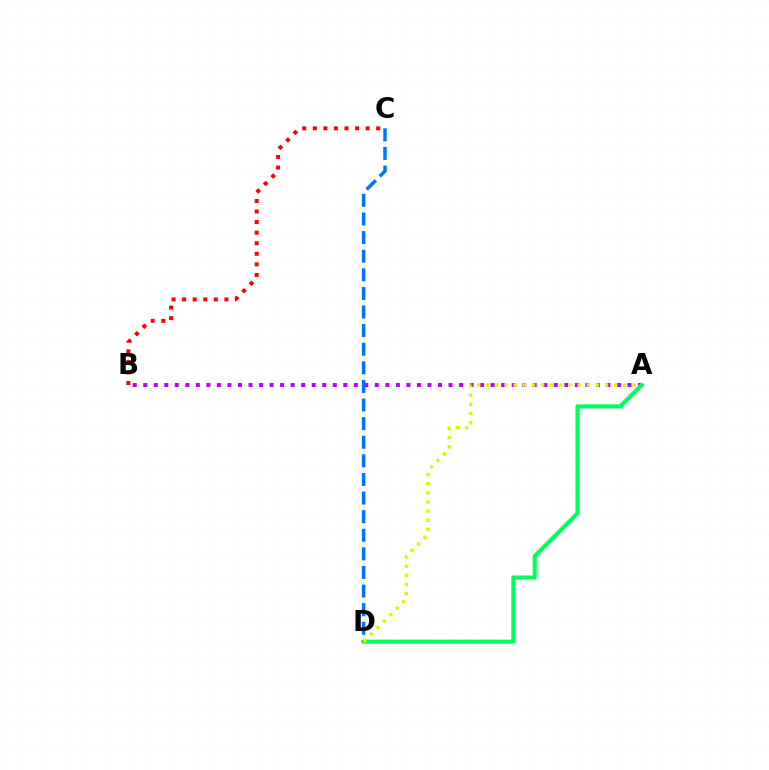{('A', 'B'): [{'color': '#b900ff', 'line_style': 'dotted', 'thickness': 2.86}], ('A', 'D'): [{'color': '#00ff5c', 'line_style': 'solid', 'thickness': 2.95}, {'color': '#d1ff00', 'line_style': 'dotted', 'thickness': 2.48}], ('C', 'D'): [{'color': '#0074ff', 'line_style': 'dashed', 'thickness': 2.53}], ('B', 'C'): [{'color': '#ff0000', 'line_style': 'dotted', 'thickness': 2.87}]}